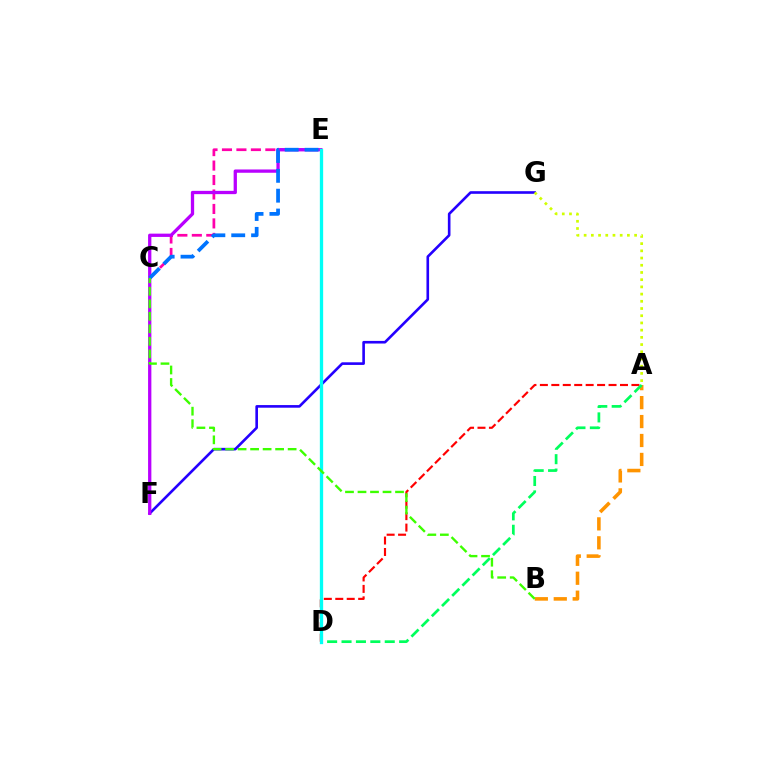{('F', 'G'): [{'color': '#2500ff', 'line_style': 'solid', 'thickness': 1.89}], ('A', 'D'): [{'color': '#ff0000', 'line_style': 'dashed', 'thickness': 1.55}, {'color': '#00ff5c', 'line_style': 'dashed', 'thickness': 1.96}], ('A', 'G'): [{'color': '#d1ff00', 'line_style': 'dotted', 'thickness': 1.96}], ('C', 'E'): [{'color': '#ff00ac', 'line_style': 'dashed', 'thickness': 1.96}, {'color': '#0074ff', 'line_style': 'dashed', 'thickness': 2.7}], ('E', 'F'): [{'color': '#b900ff', 'line_style': 'solid', 'thickness': 2.37}], ('A', 'B'): [{'color': '#ff9400', 'line_style': 'dashed', 'thickness': 2.57}], ('D', 'E'): [{'color': '#00fff6', 'line_style': 'solid', 'thickness': 2.38}], ('B', 'C'): [{'color': '#3dff00', 'line_style': 'dashed', 'thickness': 1.7}]}